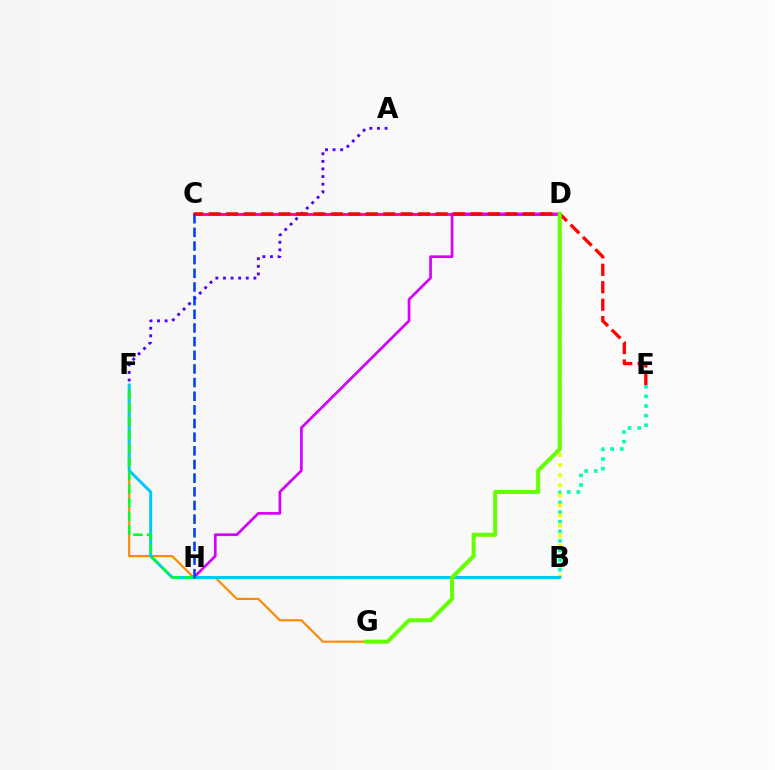{('A', 'F'): [{'color': '#4f00ff', 'line_style': 'dotted', 'thickness': 2.06}], ('B', 'E'): [{'color': '#00ffaf', 'line_style': 'dotted', 'thickness': 2.61}], ('F', 'G'): [{'color': '#ff8800', 'line_style': 'solid', 'thickness': 1.54}], ('B', 'D'): [{'color': '#eeff00', 'line_style': 'dotted', 'thickness': 2.74}], ('C', 'D'): [{'color': '#ff00a0', 'line_style': 'solid', 'thickness': 2.06}], ('D', 'H'): [{'color': '#d600ff', 'line_style': 'solid', 'thickness': 1.94}], ('B', 'F'): [{'color': '#00c7ff', 'line_style': 'solid', 'thickness': 2.14}], ('F', 'H'): [{'color': '#00ff27', 'line_style': 'dashed', 'thickness': 1.84}], ('C', 'E'): [{'color': '#ff0000', 'line_style': 'dashed', 'thickness': 2.37}], ('C', 'H'): [{'color': '#003fff', 'line_style': 'dashed', 'thickness': 1.85}], ('D', 'G'): [{'color': '#66ff00', 'line_style': 'solid', 'thickness': 2.92}]}